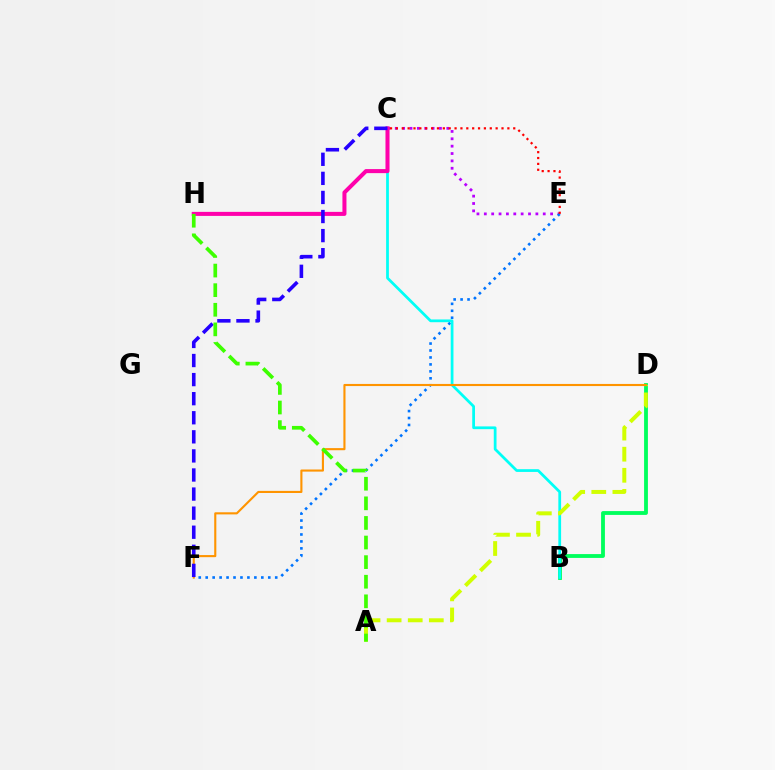{('B', 'D'): [{'color': '#00ff5c', 'line_style': 'solid', 'thickness': 2.76}], ('C', 'E'): [{'color': '#b900ff', 'line_style': 'dotted', 'thickness': 2.0}, {'color': '#ff0000', 'line_style': 'dotted', 'thickness': 1.59}], ('E', 'F'): [{'color': '#0074ff', 'line_style': 'dotted', 'thickness': 1.89}], ('B', 'C'): [{'color': '#00fff6', 'line_style': 'solid', 'thickness': 1.98}], ('A', 'D'): [{'color': '#d1ff00', 'line_style': 'dashed', 'thickness': 2.87}], ('D', 'F'): [{'color': '#ff9400', 'line_style': 'solid', 'thickness': 1.52}], ('C', 'H'): [{'color': '#ff00ac', 'line_style': 'solid', 'thickness': 2.9}], ('C', 'F'): [{'color': '#2500ff', 'line_style': 'dashed', 'thickness': 2.59}], ('A', 'H'): [{'color': '#3dff00', 'line_style': 'dashed', 'thickness': 2.66}]}